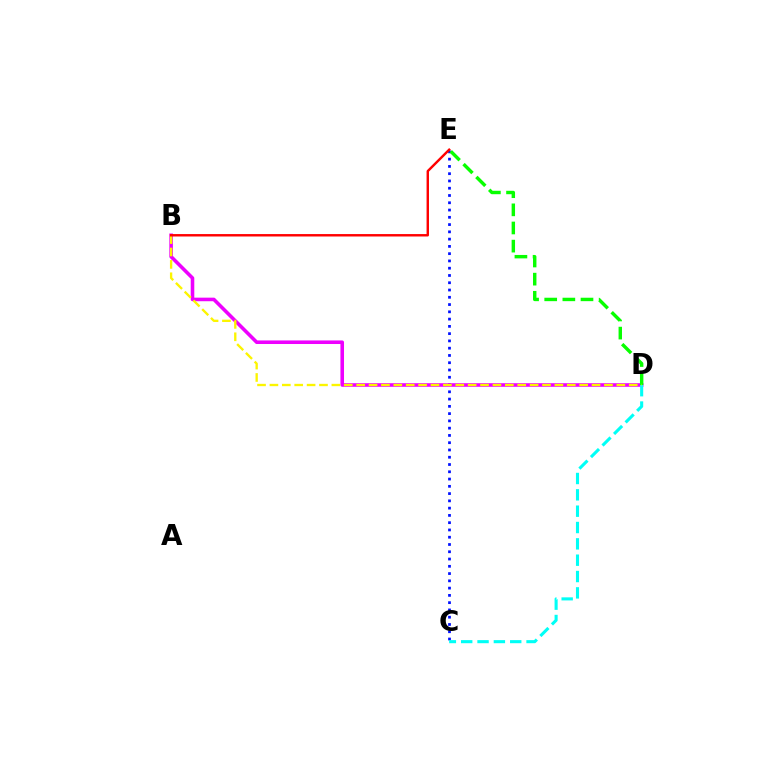{('C', 'E'): [{'color': '#0010ff', 'line_style': 'dotted', 'thickness': 1.98}], ('B', 'D'): [{'color': '#ee00ff', 'line_style': 'solid', 'thickness': 2.58}, {'color': '#fcf500', 'line_style': 'dashed', 'thickness': 1.68}], ('D', 'E'): [{'color': '#08ff00', 'line_style': 'dashed', 'thickness': 2.46}], ('C', 'D'): [{'color': '#00fff6', 'line_style': 'dashed', 'thickness': 2.22}], ('B', 'E'): [{'color': '#ff0000', 'line_style': 'solid', 'thickness': 1.74}]}